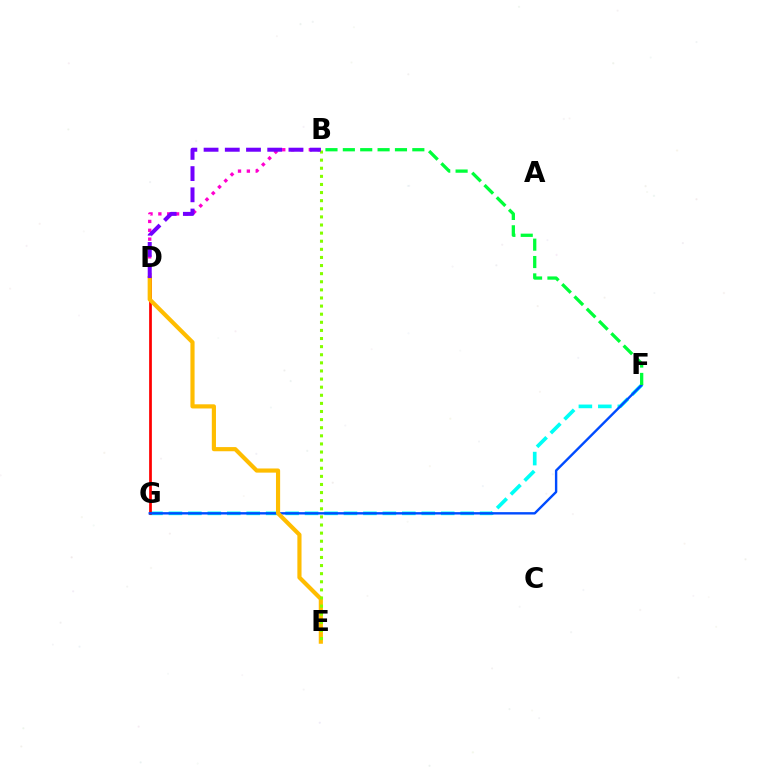{('F', 'G'): [{'color': '#00fff6', 'line_style': 'dashed', 'thickness': 2.64}, {'color': '#004bff', 'line_style': 'solid', 'thickness': 1.73}], ('B', 'D'): [{'color': '#ff00cf', 'line_style': 'dotted', 'thickness': 2.4}, {'color': '#7200ff', 'line_style': 'dashed', 'thickness': 2.88}], ('D', 'G'): [{'color': '#ff0000', 'line_style': 'solid', 'thickness': 1.97}], ('D', 'E'): [{'color': '#ffbd00', 'line_style': 'solid', 'thickness': 2.99}], ('B', 'E'): [{'color': '#84ff00', 'line_style': 'dotted', 'thickness': 2.2}], ('B', 'F'): [{'color': '#00ff39', 'line_style': 'dashed', 'thickness': 2.36}]}